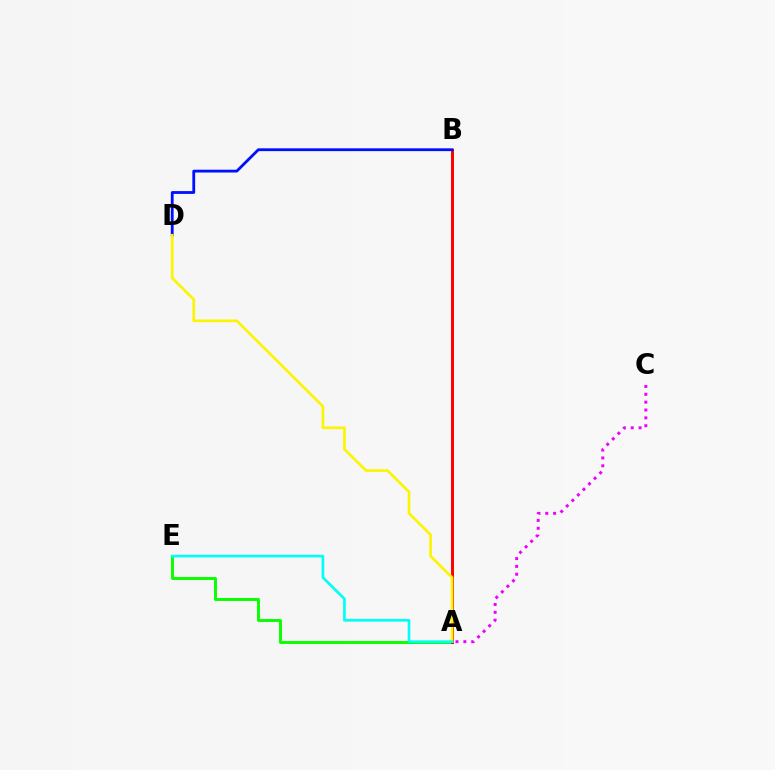{('A', 'E'): [{'color': '#08ff00', 'line_style': 'solid', 'thickness': 2.11}, {'color': '#00fff6', 'line_style': 'solid', 'thickness': 1.93}], ('A', 'B'): [{'color': '#ff0000', 'line_style': 'solid', 'thickness': 2.13}], ('B', 'D'): [{'color': '#0010ff', 'line_style': 'solid', 'thickness': 2.03}], ('A', 'D'): [{'color': '#fcf500', 'line_style': 'solid', 'thickness': 1.92}], ('A', 'C'): [{'color': '#ee00ff', 'line_style': 'dotted', 'thickness': 2.13}]}